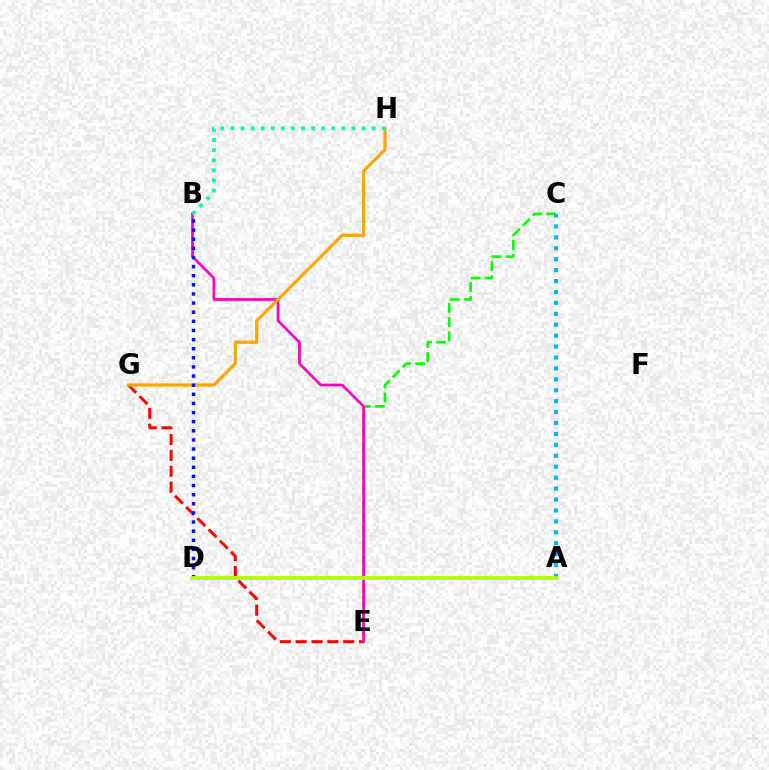{('C', 'E'): [{'color': '#08ff00', 'line_style': 'dashed', 'thickness': 1.92}], ('E', 'G'): [{'color': '#ff0000', 'line_style': 'dashed', 'thickness': 2.15}], ('A', 'C'): [{'color': '#00b5ff', 'line_style': 'dotted', 'thickness': 2.97}], ('B', 'E'): [{'color': '#ff00bd', 'line_style': 'solid', 'thickness': 1.95}], ('G', 'H'): [{'color': '#ffa500', 'line_style': 'solid', 'thickness': 2.34}], ('A', 'D'): [{'color': '#9b00ff', 'line_style': 'dashed', 'thickness': 1.51}, {'color': '#b3ff00', 'line_style': 'solid', 'thickness': 2.71}], ('B', 'D'): [{'color': '#0010ff', 'line_style': 'dotted', 'thickness': 2.48}], ('B', 'H'): [{'color': '#00ff9d', 'line_style': 'dotted', 'thickness': 2.74}]}